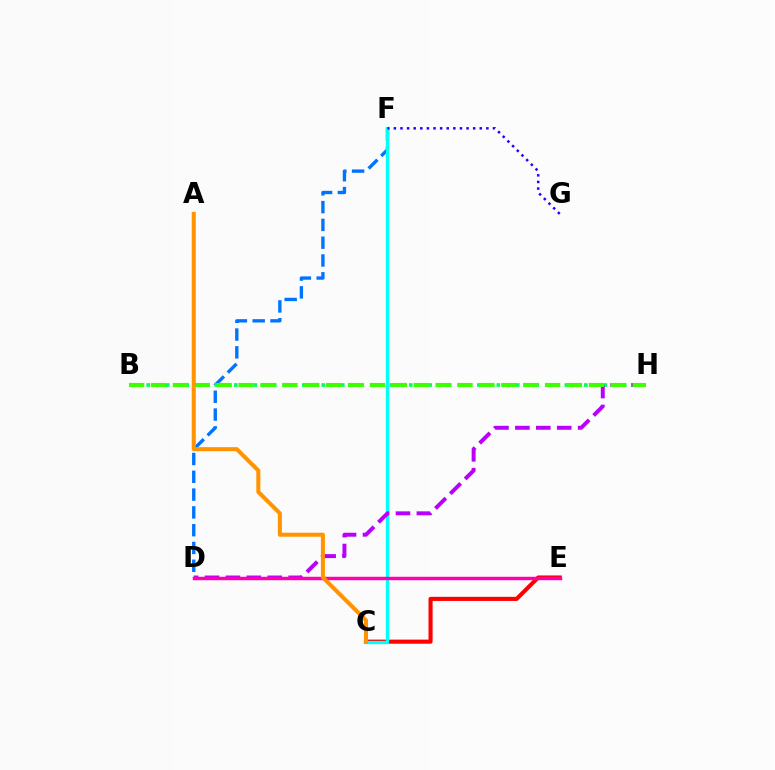{('C', 'E'): [{'color': '#ff0000', 'line_style': 'solid', 'thickness': 2.95}], ('D', 'F'): [{'color': '#0074ff', 'line_style': 'dashed', 'thickness': 2.42}], ('B', 'H'): [{'color': '#00ff5c', 'line_style': 'dotted', 'thickness': 2.64}, {'color': '#3dff00', 'line_style': 'dashed', 'thickness': 2.97}], ('D', 'E'): [{'color': '#d1ff00', 'line_style': 'dotted', 'thickness': 1.9}, {'color': '#ff00ac', 'line_style': 'solid', 'thickness': 2.47}], ('C', 'F'): [{'color': '#00fff6', 'line_style': 'solid', 'thickness': 2.39}], ('D', 'H'): [{'color': '#b900ff', 'line_style': 'dashed', 'thickness': 2.84}], ('F', 'G'): [{'color': '#2500ff', 'line_style': 'dotted', 'thickness': 1.8}], ('A', 'C'): [{'color': '#ff9400', 'line_style': 'solid', 'thickness': 2.91}]}